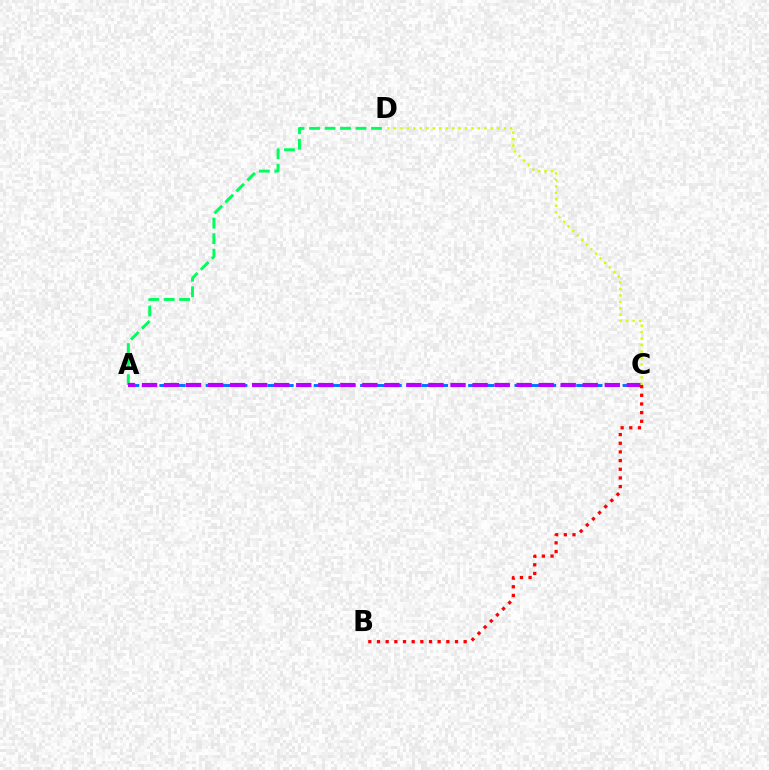{('A', 'D'): [{'color': '#00ff5c', 'line_style': 'dashed', 'thickness': 2.1}], ('A', 'C'): [{'color': '#0074ff', 'line_style': 'dashed', 'thickness': 2.1}, {'color': '#b900ff', 'line_style': 'dashed', 'thickness': 2.99}], ('C', 'D'): [{'color': '#d1ff00', 'line_style': 'dotted', 'thickness': 1.75}], ('B', 'C'): [{'color': '#ff0000', 'line_style': 'dotted', 'thickness': 2.36}]}